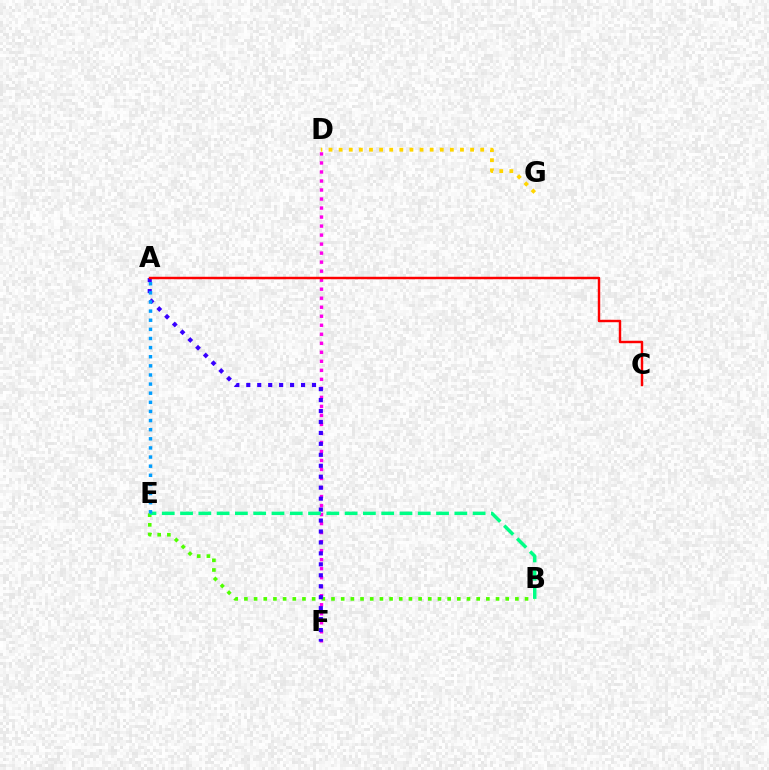{('D', 'F'): [{'color': '#ff00ed', 'line_style': 'dotted', 'thickness': 2.45}], ('B', 'E'): [{'color': '#4fff00', 'line_style': 'dotted', 'thickness': 2.63}, {'color': '#00ff86', 'line_style': 'dashed', 'thickness': 2.48}], ('A', 'F'): [{'color': '#3700ff', 'line_style': 'dotted', 'thickness': 2.98}], ('A', 'C'): [{'color': '#ff0000', 'line_style': 'solid', 'thickness': 1.75}], ('D', 'G'): [{'color': '#ffd500', 'line_style': 'dotted', 'thickness': 2.75}], ('A', 'E'): [{'color': '#009eff', 'line_style': 'dotted', 'thickness': 2.48}]}